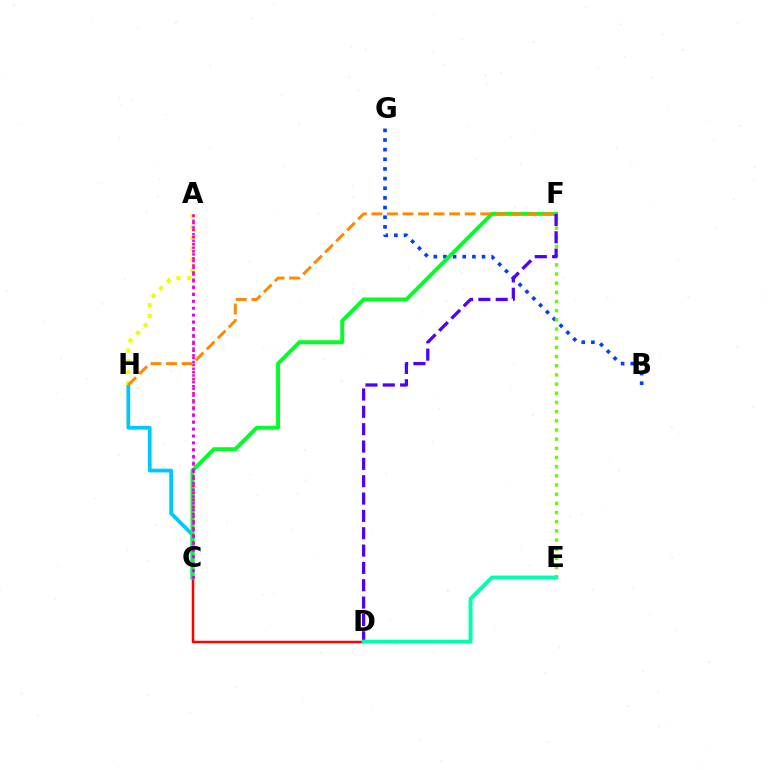{('C', 'H'): [{'color': '#00c7ff', 'line_style': 'solid', 'thickness': 2.71}], ('C', 'D'): [{'color': '#ff0000', 'line_style': 'solid', 'thickness': 1.8}], ('B', 'G'): [{'color': '#003fff', 'line_style': 'dotted', 'thickness': 2.62}], ('E', 'F'): [{'color': '#66ff00', 'line_style': 'dotted', 'thickness': 2.49}], ('C', 'F'): [{'color': '#00ff27', 'line_style': 'solid', 'thickness': 2.83}], ('A', 'H'): [{'color': '#eeff00', 'line_style': 'dotted', 'thickness': 2.94}], ('D', 'F'): [{'color': '#4f00ff', 'line_style': 'dashed', 'thickness': 2.36}], ('A', 'C'): [{'color': '#ff00a0', 'line_style': 'dotted', 'thickness': 1.93}, {'color': '#d600ff', 'line_style': 'dotted', 'thickness': 1.83}], ('F', 'H'): [{'color': '#ff8800', 'line_style': 'dashed', 'thickness': 2.11}], ('D', 'E'): [{'color': '#00ffaf', 'line_style': 'solid', 'thickness': 2.82}]}